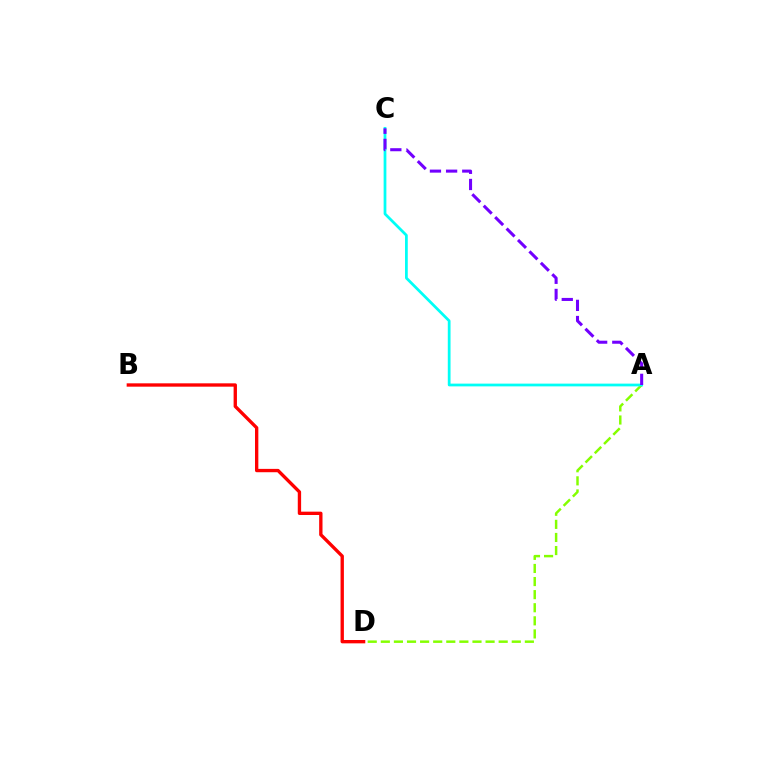{('A', 'D'): [{'color': '#84ff00', 'line_style': 'dashed', 'thickness': 1.78}], ('B', 'D'): [{'color': '#ff0000', 'line_style': 'solid', 'thickness': 2.41}], ('A', 'C'): [{'color': '#00fff6', 'line_style': 'solid', 'thickness': 1.98}, {'color': '#7200ff', 'line_style': 'dashed', 'thickness': 2.19}]}